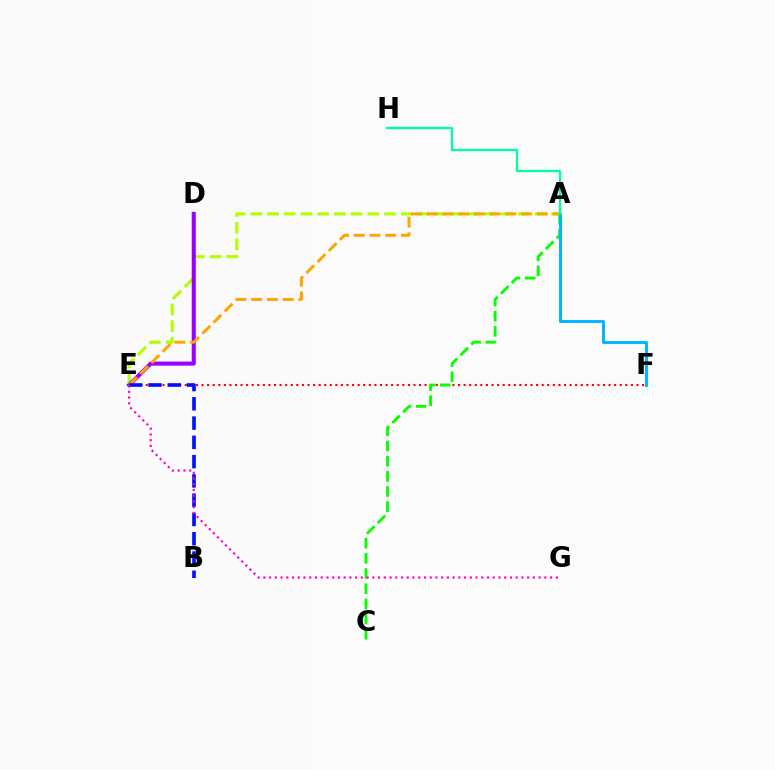{('E', 'F'): [{'color': '#ff0000', 'line_style': 'dotted', 'thickness': 1.52}], ('A', 'E'): [{'color': '#b3ff00', 'line_style': 'dashed', 'thickness': 2.27}, {'color': '#ffa500', 'line_style': 'dashed', 'thickness': 2.14}], ('D', 'E'): [{'color': '#9b00ff', 'line_style': 'solid', 'thickness': 2.94}], ('B', 'E'): [{'color': '#0010ff', 'line_style': 'dashed', 'thickness': 2.62}], ('A', 'C'): [{'color': '#08ff00', 'line_style': 'dashed', 'thickness': 2.06}], ('A', 'F'): [{'color': '#00b5ff', 'line_style': 'solid', 'thickness': 2.1}], ('A', 'H'): [{'color': '#00ff9d', 'line_style': 'solid', 'thickness': 1.63}], ('E', 'G'): [{'color': '#ff00bd', 'line_style': 'dotted', 'thickness': 1.56}]}